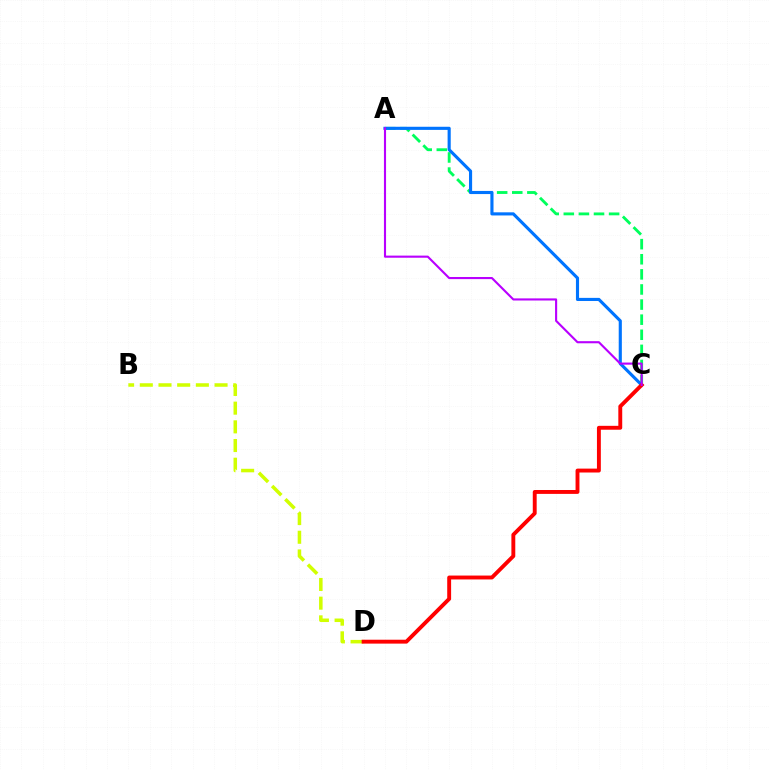{('B', 'D'): [{'color': '#d1ff00', 'line_style': 'dashed', 'thickness': 2.54}], ('A', 'C'): [{'color': '#00ff5c', 'line_style': 'dashed', 'thickness': 2.05}, {'color': '#0074ff', 'line_style': 'solid', 'thickness': 2.25}, {'color': '#b900ff', 'line_style': 'solid', 'thickness': 1.52}], ('C', 'D'): [{'color': '#ff0000', 'line_style': 'solid', 'thickness': 2.8}]}